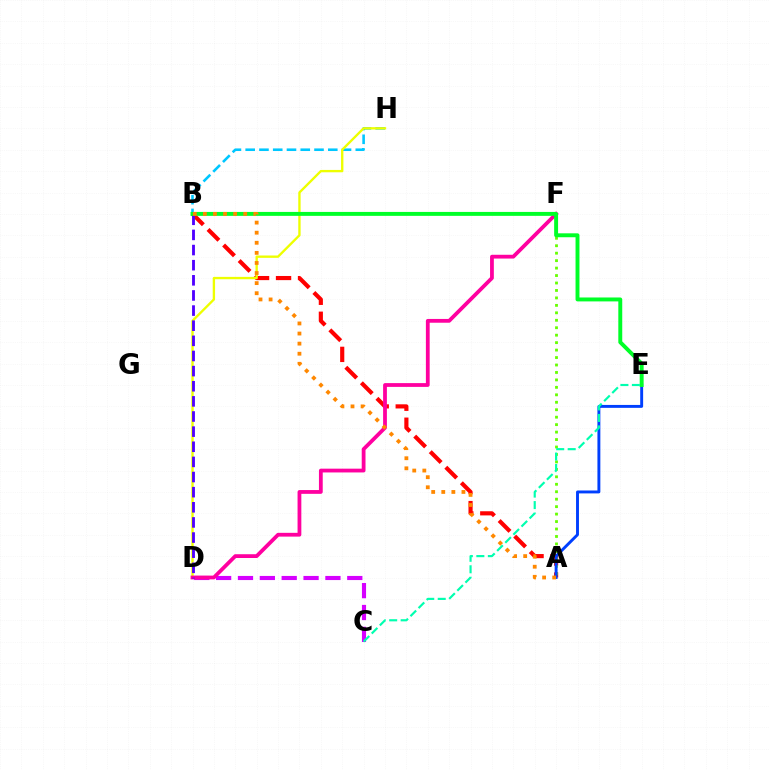{('C', 'D'): [{'color': '#d600ff', 'line_style': 'dashed', 'thickness': 2.97}], ('B', 'H'): [{'color': '#00c7ff', 'line_style': 'dashed', 'thickness': 1.87}], ('A', 'B'): [{'color': '#ff0000', 'line_style': 'dashed', 'thickness': 2.99}, {'color': '#ff8800', 'line_style': 'dotted', 'thickness': 2.74}], ('D', 'H'): [{'color': '#eeff00', 'line_style': 'solid', 'thickness': 1.7}], ('A', 'F'): [{'color': '#66ff00', 'line_style': 'dotted', 'thickness': 2.03}], ('A', 'E'): [{'color': '#003fff', 'line_style': 'solid', 'thickness': 2.1}], ('D', 'F'): [{'color': '#ff00a0', 'line_style': 'solid', 'thickness': 2.72}], ('B', 'D'): [{'color': '#4f00ff', 'line_style': 'dashed', 'thickness': 2.06}], ('B', 'E'): [{'color': '#00ff27', 'line_style': 'solid', 'thickness': 2.83}], ('C', 'E'): [{'color': '#00ffaf', 'line_style': 'dashed', 'thickness': 1.56}]}